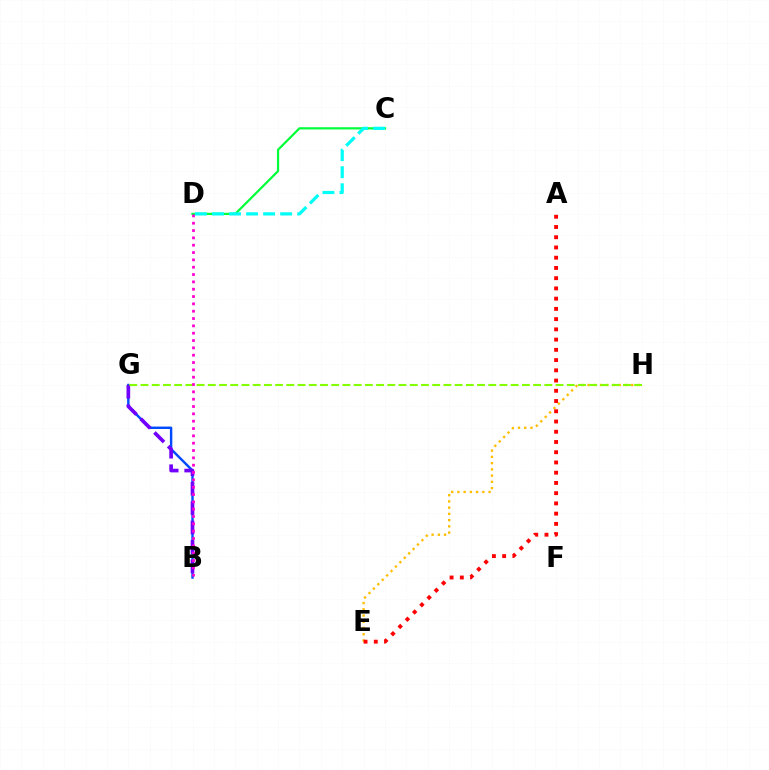{('B', 'G'): [{'color': '#004bff', 'line_style': 'solid', 'thickness': 1.75}, {'color': '#7200ff', 'line_style': 'dashed', 'thickness': 2.64}], ('E', 'H'): [{'color': '#ffbd00', 'line_style': 'dotted', 'thickness': 1.69}], ('C', 'D'): [{'color': '#00ff39', 'line_style': 'solid', 'thickness': 1.6}, {'color': '#00fff6', 'line_style': 'dashed', 'thickness': 2.32}], ('A', 'E'): [{'color': '#ff0000', 'line_style': 'dotted', 'thickness': 2.78}], ('G', 'H'): [{'color': '#84ff00', 'line_style': 'dashed', 'thickness': 1.52}], ('B', 'D'): [{'color': '#ff00cf', 'line_style': 'dotted', 'thickness': 1.99}]}